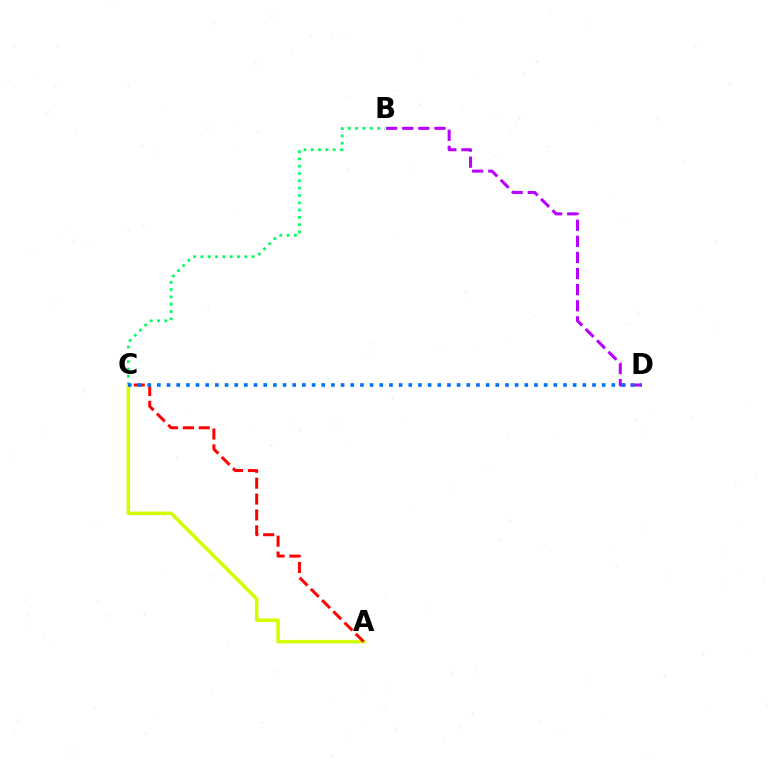{('B', 'D'): [{'color': '#b900ff', 'line_style': 'dashed', 'thickness': 2.19}], ('B', 'C'): [{'color': '#00ff5c', 'line_style': 'dotted', 'thickness': 1.99}], ('A', 'C'): [{'color': '#d1ff00', 'line_style': 'solid', 'thickness': 2.54}, {'color': '#ff0000', 'line_style': 'dashed', 'thickness': 2.16}], ('C', 'D'): [{'color': '#0074ff', 'line_style': 'dotted', 'thickness': 2.63}]}